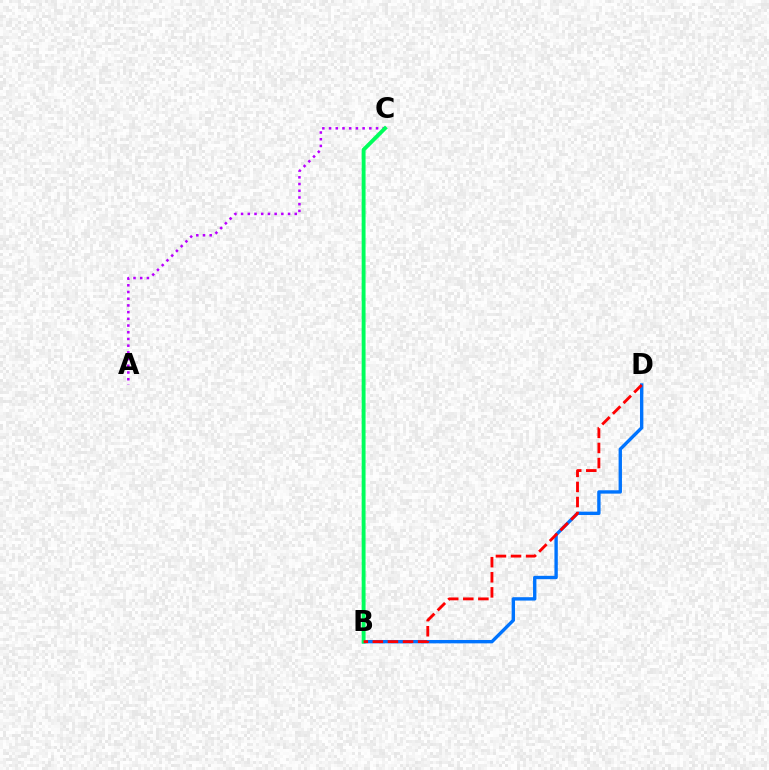{('B', 'D'): [{'color': '#0074ff', 'line_style': 'solid', 'thickness': 2.42}, {'color': '#ff0000', 'line_style': 'dashed', 'thickness': 2.05}], ('B', 'C'): [{'color': '#d1ff00', 'line_style': 'dotted', 'thickness': 1.87}, {'color': '#00ff5c', 'line_style': 'solid', 'thickness': 2.8}], ('A', 'C'): [{'color': '#b900ff', 'line_style': 'dotted', 'thickness': 1.82}]}